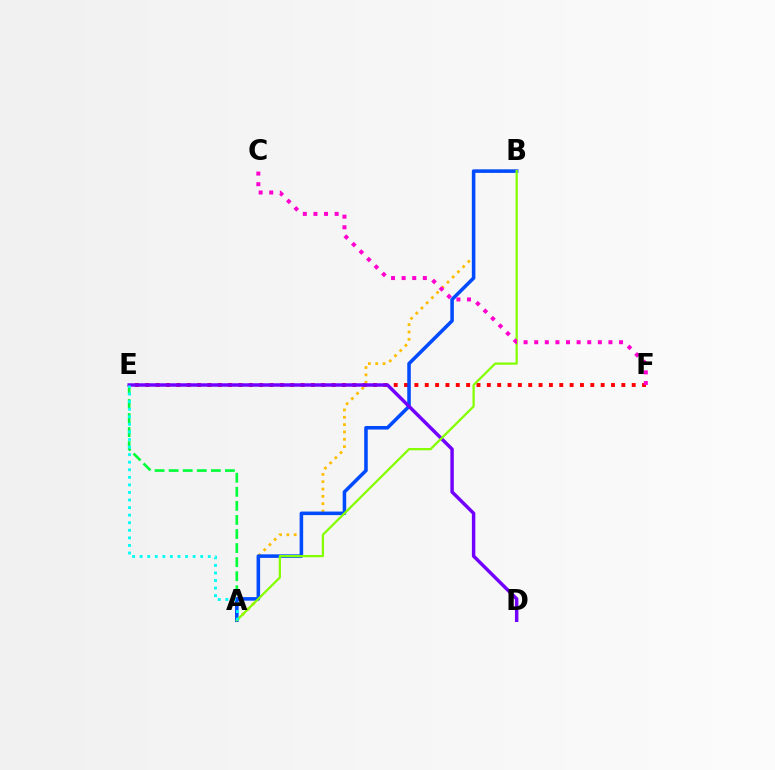{('A', 'E'): [{'color': '#00ff39', 'line_style': 'dashed', 'thickness': 1.91}, {'color': '#00fff6', 'line_style': 'dotted', 'thickness': 2.06}], ('E', 'F'): [{'color': '#ff0000', 'line_style': 'dotted', 'thickness': 2.81}], ('A', 'B'): [{'color': '#ffbd00', 'line_style': 'dotted', 'thickness': 1.99}, {'color': '#004bff', 'line_style': 'solid', 'thickness': 2.56}, {'color': '#84ff00', 'line_style': 'solid', 'thickness': 1.61}], ('D', 'E'): [{'color': '#7200ff', 'line_style': 'solid', 'thickness': 2.48}], ('C', 'F'): [{'color': '#ff00cf', 'line_style': 'dotted', 'thickness': 2.88}]}